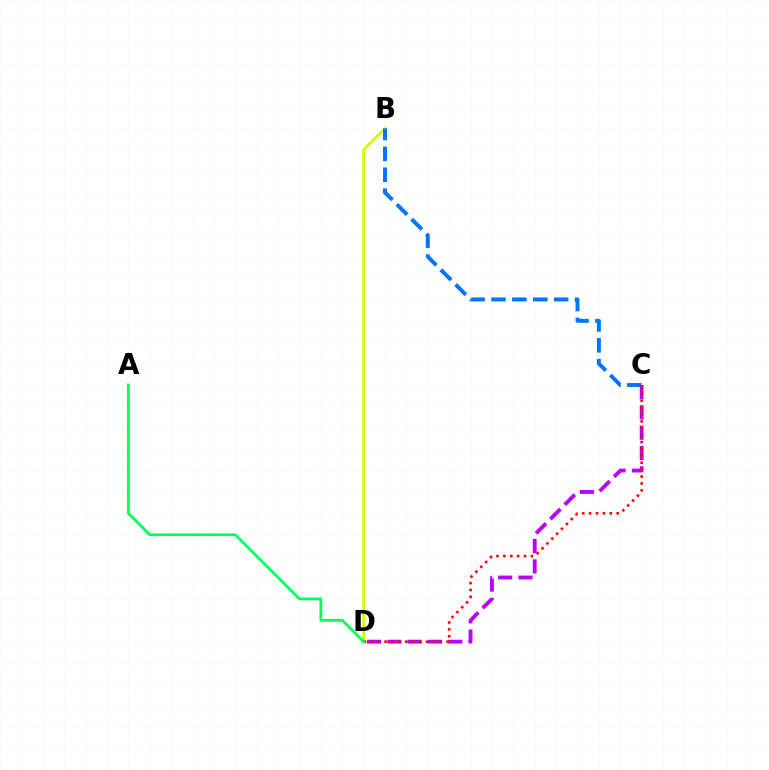{('B', 'D'): [{'color': '#d1ff00', 'line_style': 'solid', 'thickness': 1.97}], ('B', 'C'): [{'color': '#0074ff', 'line_style': 'dashed', 'thickness': 2.84}], ('C', 'D'): [{'color': '#b900ff', 'line_style': 'dashed', 'thickness': 2.76}, {'color': '#ff0000', 'line_style': 'dotted', 'thickness': 1.87}], ('A', 'D'): [{'color': '#00ff5c', 'line_style': 'solid', 'thickness': 2.0}]}